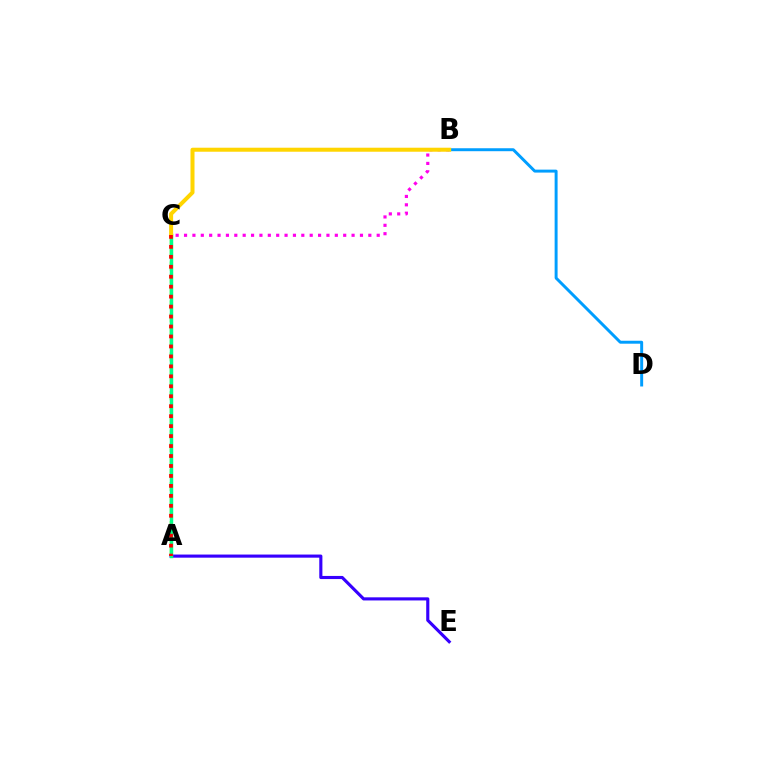{('B', 'D'): [{'color': '#009eff', 'line_style': 'solid', 'thickness': 2.13}], ('A', 'E'): [{'color': '#3700ff', 'line_style': 'solid', 'thickness': 2.25}], ('A', 'C'): [{'color': '#4fff00', 'line_style': 'dashed', 'thickness': 1.76}, {'color': '#00ff86', 'line_style': 'solid', 'thickness': 2.49}, {'color': '#ff0000', 'line_style': 'dotted', 'thickness': 2.71}], ('B', 'C'): [{'color': '#ff00ed', 'line_style': 'dotted', 'thickness': 2.28}, {'color': '#ffd500', 'line_style': 'solid', 'thickness': 2.89}]}